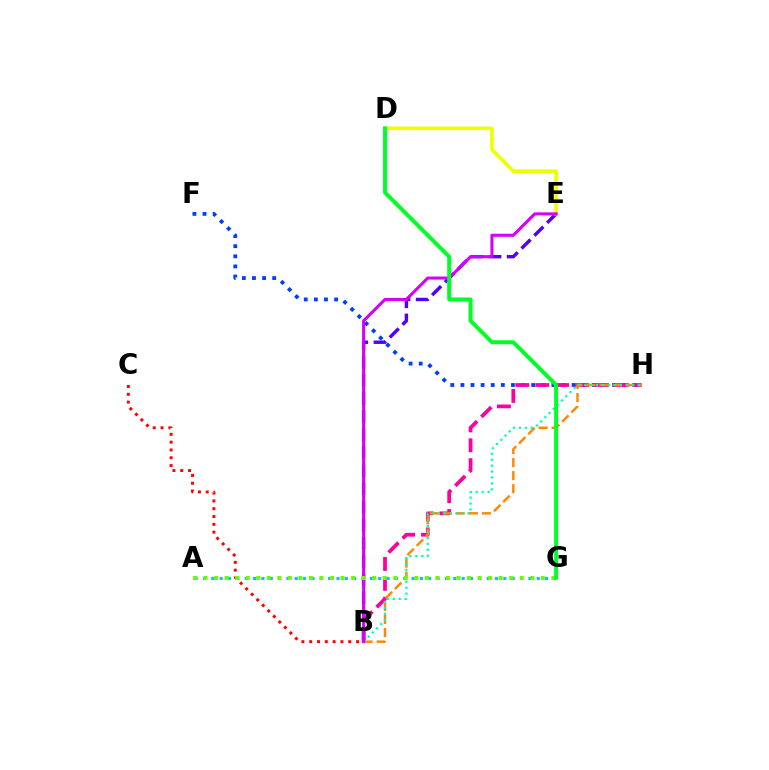{('B', 'E'): [{'color': '#4f00ff', 'line_style': 'dashed', 'thickness': 2.46}, {'color': '#d600ff', 'line_style': 'solid', 'thickness': 2.21}], ('D', 'E'): [{'color': '#eeff00', 'line_style': 'solid', 'thickness': 2.61}], ('F', 'H'): [{'color': '#003fff', 'line_style': 'dotted', 'thickness': 2.75}], ('B', 'H'): [{'color': '#ff00a0', 'line_style': 'dashed', 'thickness': 2.7}, {'color': '#ff8800', 'line_style': 'dashed', 'thickness': 1.77}, {'color': '#00ffaf', 'line_style': 'dotted', 'thickness': 1.61}], ('B', 'C'): [{'color': '#ff0000', 'line_style': 'dotted', 'thickness': 2.12}], ('A', 'G'): [{'color': '#00c7ff', 'line_style': 'dotted', 'thickness': 2.27}, {'color': '#66ff00', 'line_style': 'dotted', 'thickness': 2.86}], ('D', 'G'): [{'color': '#00ff27', 'line_style': 'solid', 'thickness': 2.85}]}